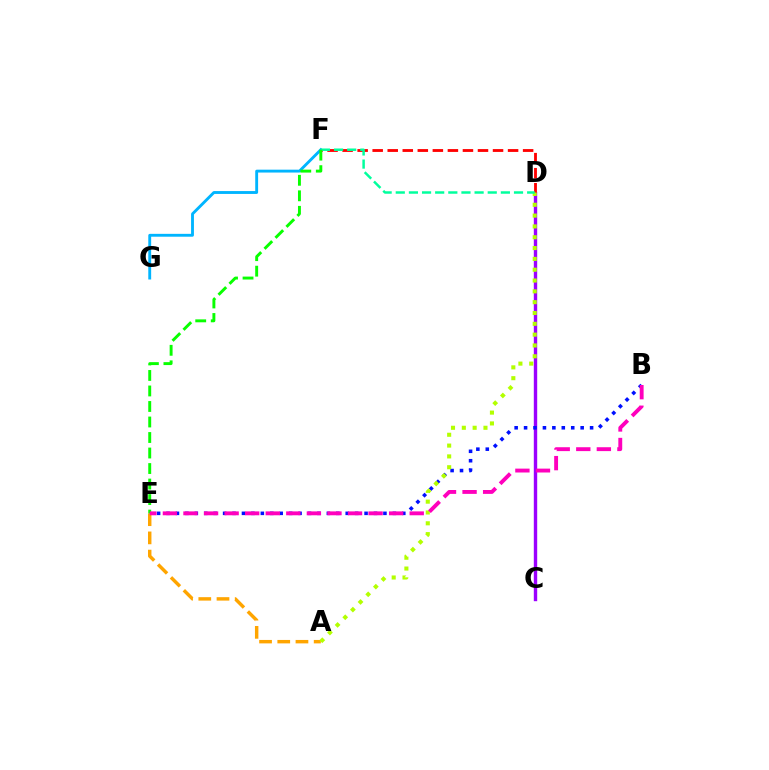{('C', 'D'): [{'color': '#9b00ff', 'line_style': 'solid', 'thickness': 2.44}], ('B', 'E'): [{'color': '#0010ff', 'line_style': 'dotted', 'thickness': 2.56}, {'color': '#ff00bd', 'line_style': 'dashed', 'thickness': 2.79}], ('D', 'F'): [{'color': '#ff0000', 'line_style': 'dashed', 'thickness': 2.04}, {'color': '#00ff9d', 'line_style': 'dashed', 'thickness': 1.78}], ('A', 'E'): [{'color': '#ffa500', 'line_style': 'dashed', 'thickness': 2.47}], ('A', 'D'): [{'color': '#b3ff00', 'line_style': 'dotted', 'thickness': 2.94}], ('F', 'G'): [{'color': '#00b5ff', 'line_style': 'solid', 'thickness': 2.07}], ('E', 'F'): [{'color': '#08ff00', 'line_style': 'dashed', 'thickness': 2.11}]}